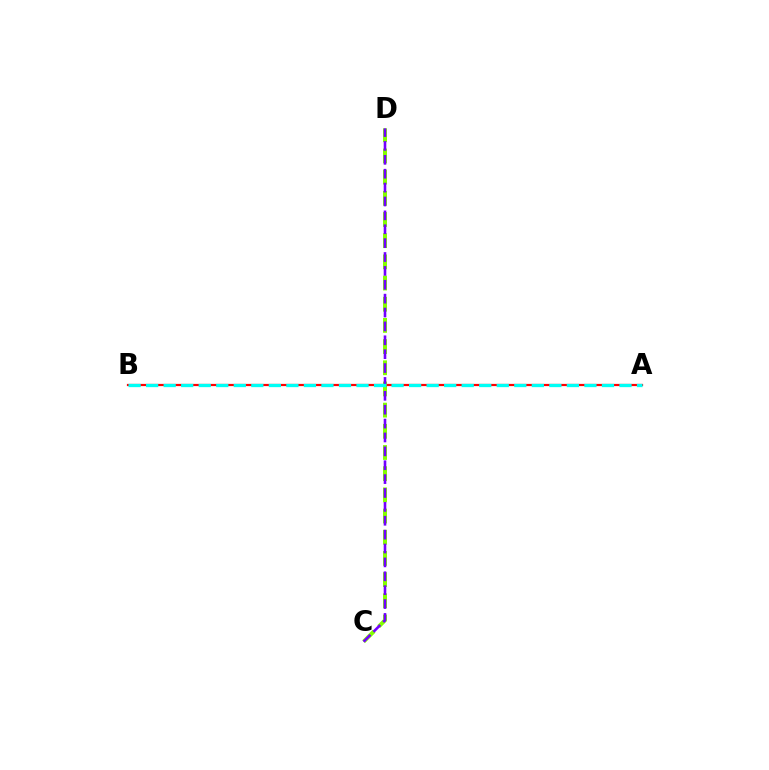{('A', 'B'): [{'color': '#ff0000', 'line_style': 'solid', 'thickness': 1.6}, {'color': '#00fff6', 'line_style': 'dashed', 'thickness': 2.38}], ('C', 'D'): [{'color': '#84ff00', 'line_style': 'dashed', 'thickness': 2.88}, {'color': '#7200ff', 'line_style': 'dashed', 'thickness': 1.89}]}